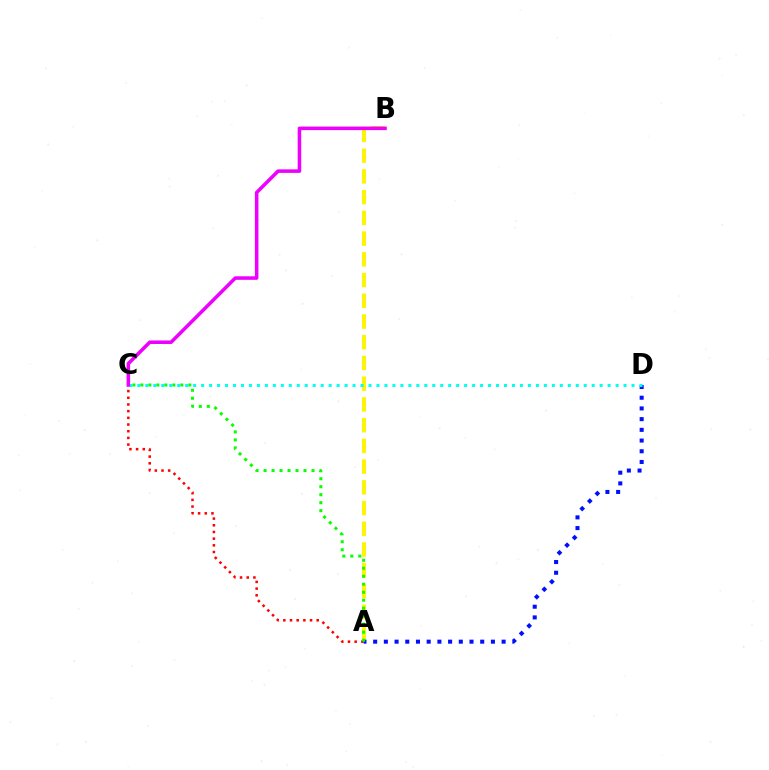{('A', 'B'): [{'color': '#fcf500', 'line_style': 'dashed', 'thickness': 2.82}], ('A', 'D'): [{'color': '#0010ff', 'line_style': 'dotted', 'thickness': 2.91}], ('A', 'C'): [{'color': '#ff0000', 'line_style': 'dotted', 'thickness': 1.82}, {'color': '#08ff00', 'line_style': 'dotted', 'thickness': 2.17}], ('C', 'D'): [{'color': '#00fff6', 'line_style': 'dotted', 'thickness': 2.17}], ('B', 'C'): [{'color': '#ee00ff', 'line_style': 'solid', 'thickness': 2.55}]}